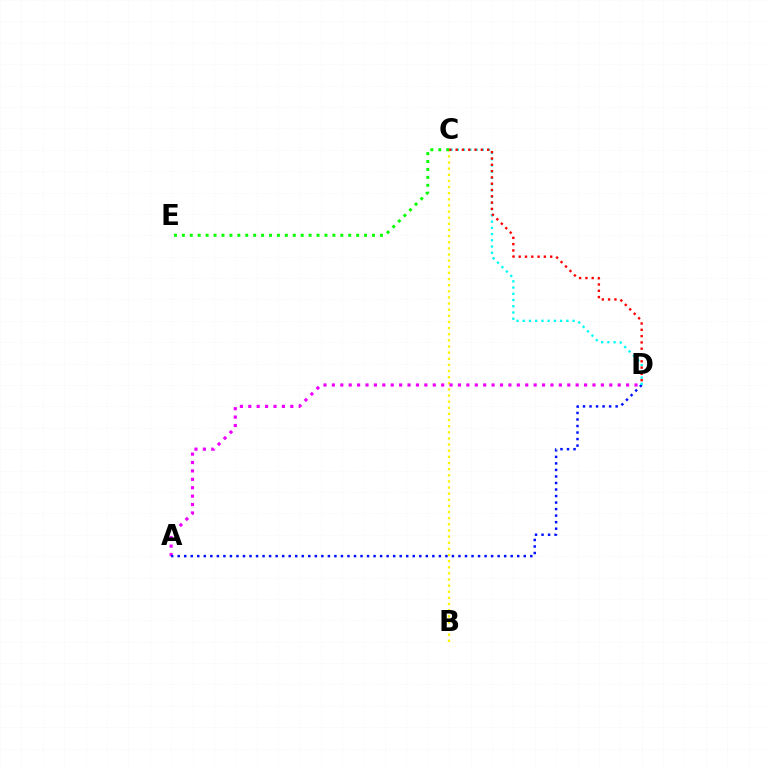{('B', 'C'): [{'color': '#fcf500', 'line_style': 'dotted', 'thickness': 1.67}], ('A', 'D'): [{'color': '#ee00ff', 'line_style': 'dotted', 'thickness': 2.28}, {'color': '#0010ff', 'line_style': 'dotted', 'thickness': 1.77}], ('C', 'D'): [{'color': '#00fff6', 'line_style': 'dotted', 'thickness': 1.69}, {'color': '#ff0000', 'line_style': 'dotted', 'thickness': 1.71}], ('C', 'E'): [{'color': '#08ff00', 'line_style': 'dotted', 'thickness': 2.15}]}